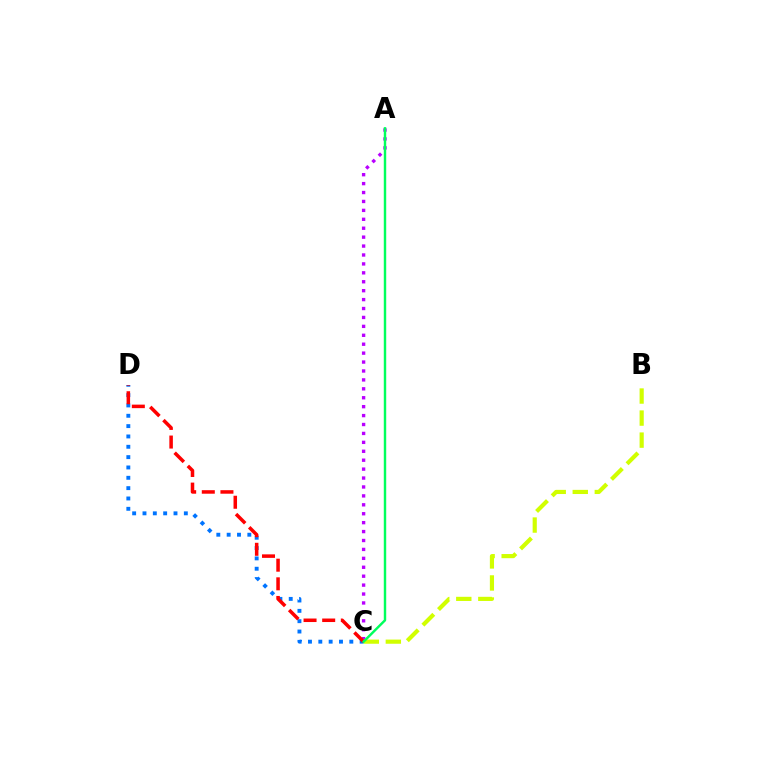{('A', 'C'): [{'color': '#b900ff', 'line_style': 'dotted', 'thickness': 2.42}, {'color': '#00ff5c', 'line_style': 'solid', 'thickness': 1.75}], ('C', 'D'): [{'color': '#0074ff', 'line_style': 'dotted', 'thickness': 2.81}, {'color': '#ff0000', 'line_style': 'dashed', 'thickness': 2.53}], ('B', 'C'): [{'color': '#d1ff00', 'line_style': 'dashed', 'thickness': 2.99}]}